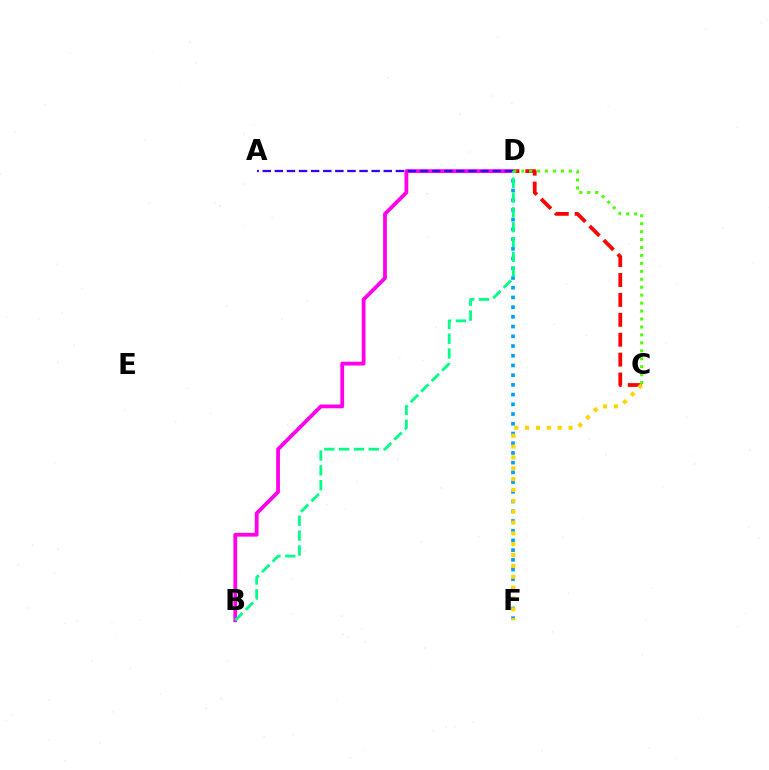{('B', 'D'): [{'color': '#ff00ed', 'line_style': 'solid', 'thickness': 2.73}, {'color': '#00ff86', 'line_style': 'dashed', 'thickness': 2.01}], ('D', 'F'): [{'color': '#009eff', 'line_style': 'dotted', 'thickness': 2.64}], ('C', 'D'): [{'color': '#ff0000', 'line_style': 'dashed', 'thickness': 2.7}, {'color': '#4fff00', 'line_style': 'dotted', 'thickness': 2.16}], ('C', 'F'): [{'color': '#ffd500', 'line_style': 'dotted', 'thickness': 2.95}], ('A', 'D'): [{'color': '#3700ff', 'line_style': 'dashed', 'thickness': 1.64}]}